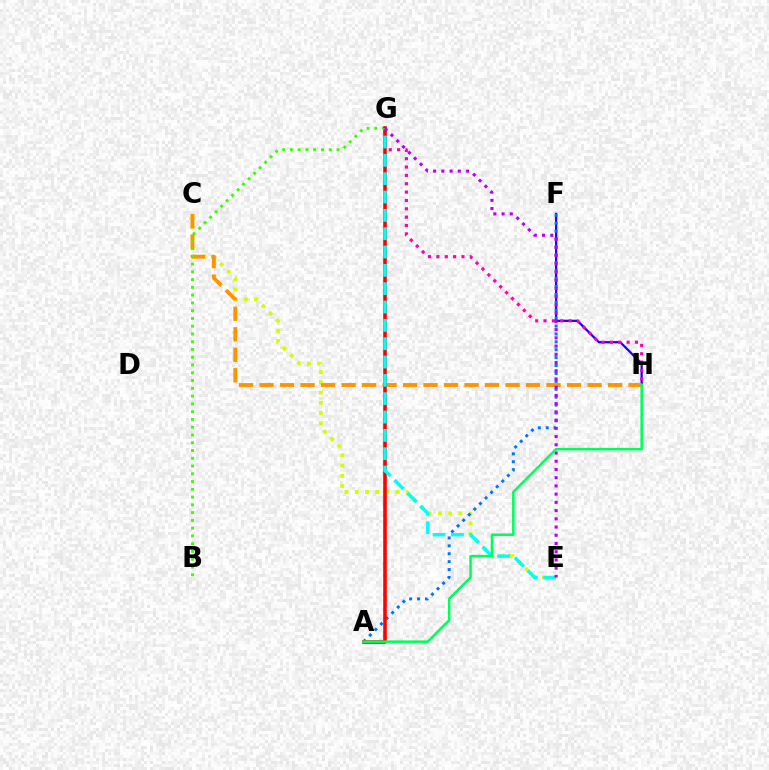{('C', 'E'): [{'color': '#d1ff00', 'line_style': 'dotted', 'thickness': 2.78}], ('F', 'H'): [{'color': '#2500ff', 'line_style': 'solid', 'thickness': 1.62}], ('G', 'H'): [{'color': '#ff00ac', 'line_style': 'dotted', 'thickness': 2.27}], ('C', 'H'): [{'color': '#ff9400', 'line_style': 'dashed', 'thickness': 2.78}], ('B', 'G'): [{'color': '#3dff00', 'line_style': 'dotted', 'thickness': 2.11}], ('A', 'F'): [{'color': '#0074ff', 'line_style': 'dotted', 'thickness': 2.15}], ('A', 'G'): [{'color': '#ff0000', 'line_style': 'solid', 'thickness': 2.58}], ('E', 'G'): [{'color': '#00fff6', 'line_style': 'dashed', 'thickness': 2.49}, {'color': '#b900ff', 'line_style': 'dotted', 'thickness': 2.23}], ('A', 'H'): [{'color': '#00ff5c', 'line_style': 'solid', 'thickness': 1.82}]}